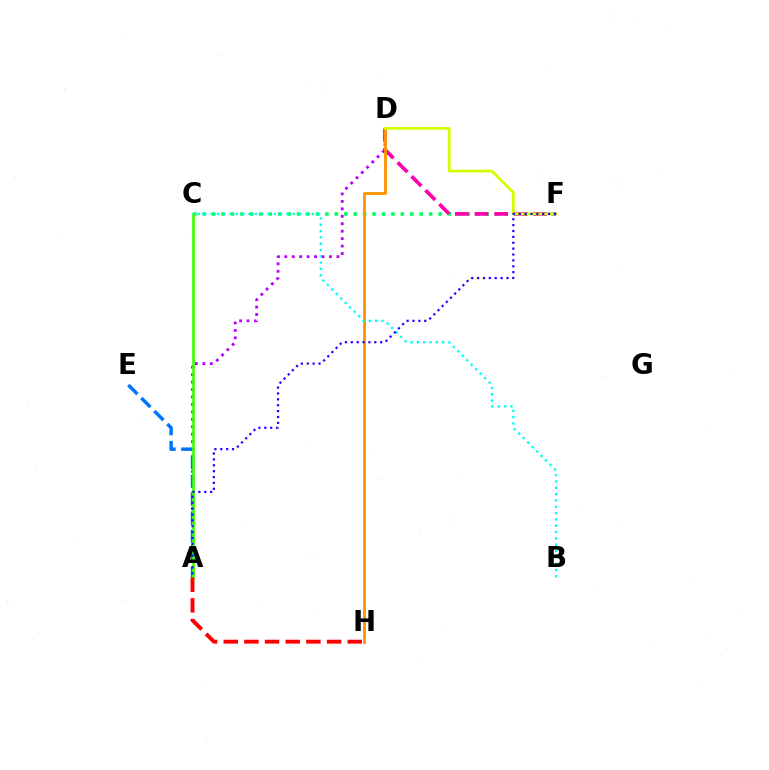{('A', 'D'): [{'color': '#b900ff', 'line_style': 'dotted', 'thickness': 2.02}], ('C', 'F'): [{'color': '#00ff5c', 'line_style': 'dotted', 'thickness': 2.56}], ('D', 'F'): [{'color': '#ff00ac', 'line_style': 'dashed', 'thickness': 2.67}, {'color': '#d1ff00', 'line_style': 'solid', 'thickness': 1.99}], ('A', 'E'): [{'color': '#0074ff', 'line_style': 'dashed', 'thickness': 2.5}], ('D', 'H'): [{'color': '#ff9400', 'line_style': 'solid', 'thickness': 2.05}], ('A', 'C'): [{'color': '#3dff00', 'line_style': 'solid', 'thickness': 1.92}], ('B', 'C'): [{'color': '#00fff6', 'line_style': 'dotted', 'thickness': 1.72}], ('A', 'H'): [{'color': '#ff0000', 'line_style': 'dashed', 'thickness': 2.81}], ('A', 'F'): [{'color': '#2500ff', 'line_style': 'dotted', 'thickness': 1.6}]}